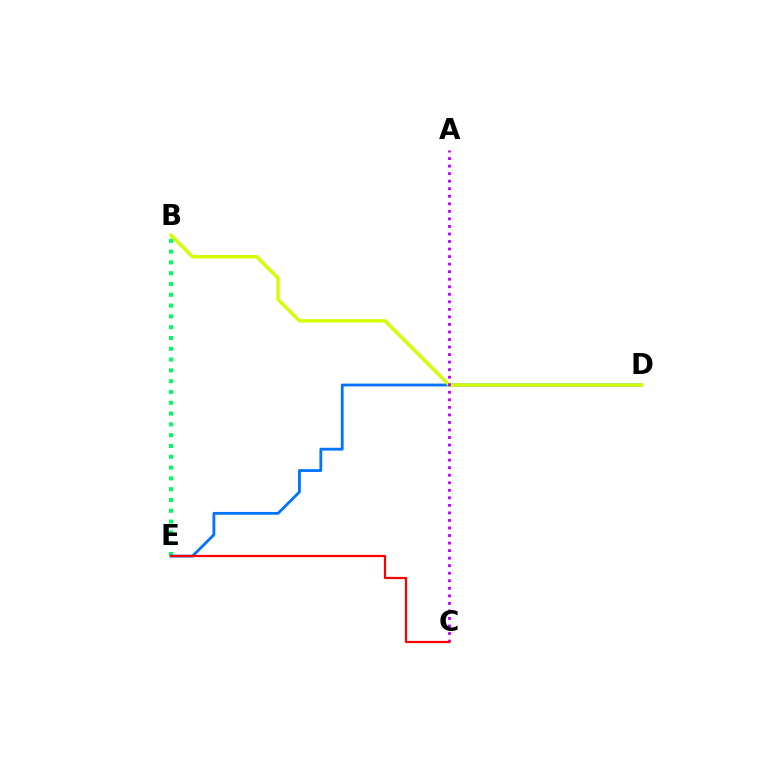{('B', 'E'): [{'color': '#00ff5c', 'line_style': 'dotted', 'thickness': 2.93}], ('D', 'E'): [{'color': '#0074ff', 'line_style': 'solid', 'thickness': 2.02}], ('B', 'D'): [{'color': '#d1ff00', 'line_style': 'solid', 'thickness': 2.42}], ('A', 'C'): [{'color': '#b900ff', 'line_style': 'dotted', 'thickness': 2.05}], ('C', 'E'): [{'color': '#ff0000', 'line_style': 'solid', 'thickness': 1.59}]}